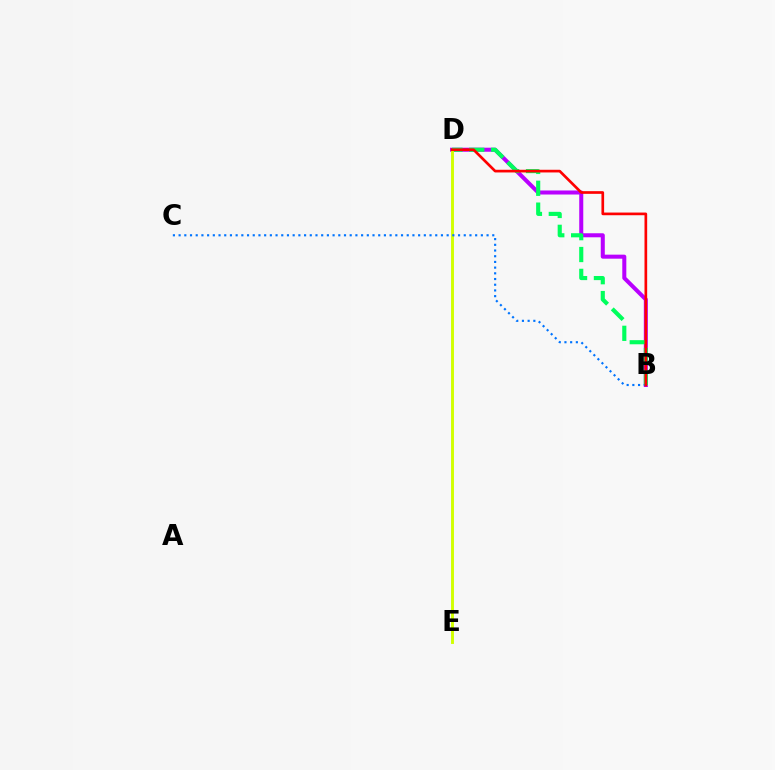{('B', 'D'): [{'color': '#b900ff', 'line_style': 'solid', 'thickness': 2.9}, {'color': '#00ff5c', 'line_style': 'dashed', 'thickness': 2.97}, {'color': '#ff0000', 'line_style': 'solid', 'thickness': 1.93}], ('D', 'E'): [{'color': '#d1ff00', 'line_style': 'solid', 'thickness': 2.09}], ('B', 'C'): [{'color': '#0074ff', 'line_style': 'dotted', 'thickness': 1.55}]}